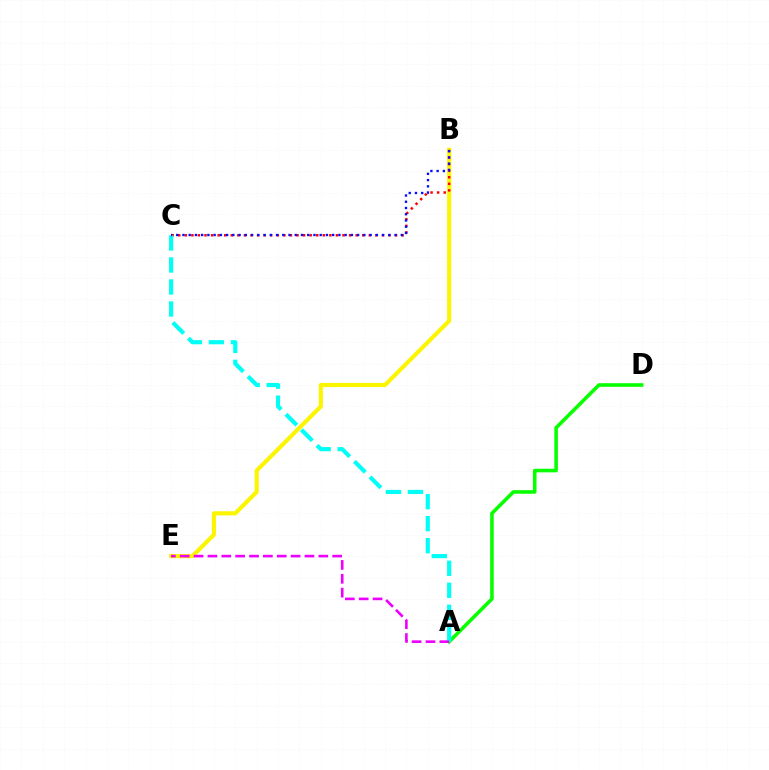{('A', 'D'): [{'color': '#08ff00', 'line_style': 'solid', 'thickness': 2.58}], ('B', 'E'): [{'color': '#fcf500', 'line_style': 'solid', 'thickness': 2.97}], ('B', 'C'): [{'color': '#ff0000', 'line_style': 'dotted', 'thickness': 1.79}, {'color': '#0010ff', 'line_style': 'dotted', 'thickness': 1.7}], ('A', 'C'): [{'color': '#00fff6', 'line_style': 'dashed', 'thickness': 2.99}], ('A', 'E'): [{'color': '#ee00ff', 'line_style': 'dashed', 'thickness': 1.88}]}